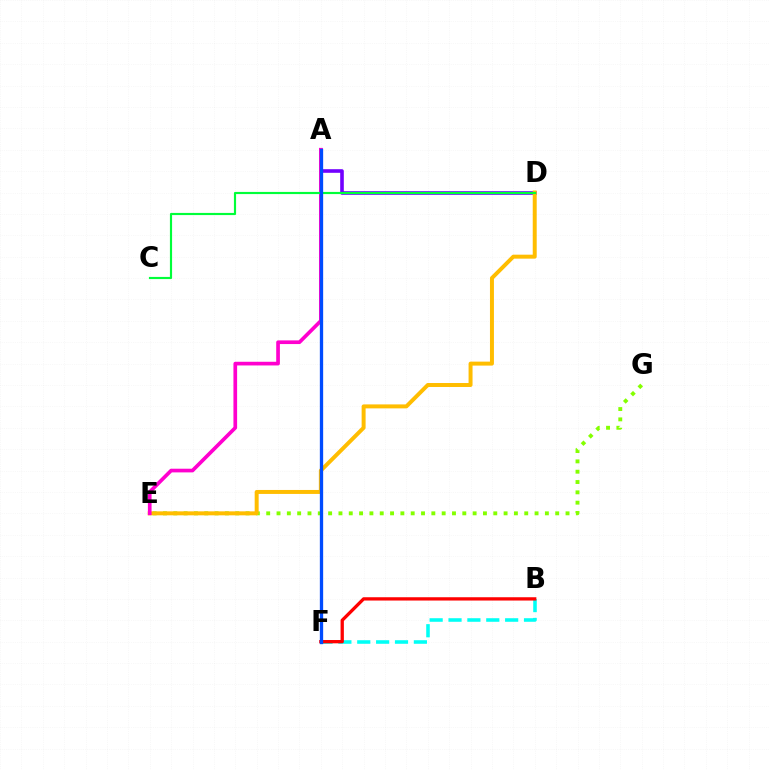{('B', 'F'): [{'color': '#00fff6', 'line_style': 'dashed', 'thickness': 2.56}, {'color': '#ff0000', 'line_style': 'solid', 'thickness': 2.37}], ('E', 'G'): [{'color': '#84ff00', 'line_style': 'dotted', 'thickness': 2.8}], ('A', 'D'): [{'color': '#7200ff', 'line_style': 'solid', 'thickness': 2.6}], ('D', 'E'): [{'color': '#ffbd00', 'line_style': 'solid', 'thickness': 2.86}], ('A', 'E'): [{'color': '#ff00cf', 'line_style': 'solid', 'thickness': 2.65}], ('C', 'D'): [{'color': '#00ff39', 'line_style': 'solid', 'thickness': 1.56}], ('A', 'F'): [{'color': '#004bff', 'line_style': 'solid', 'thickness': 2.38}]}